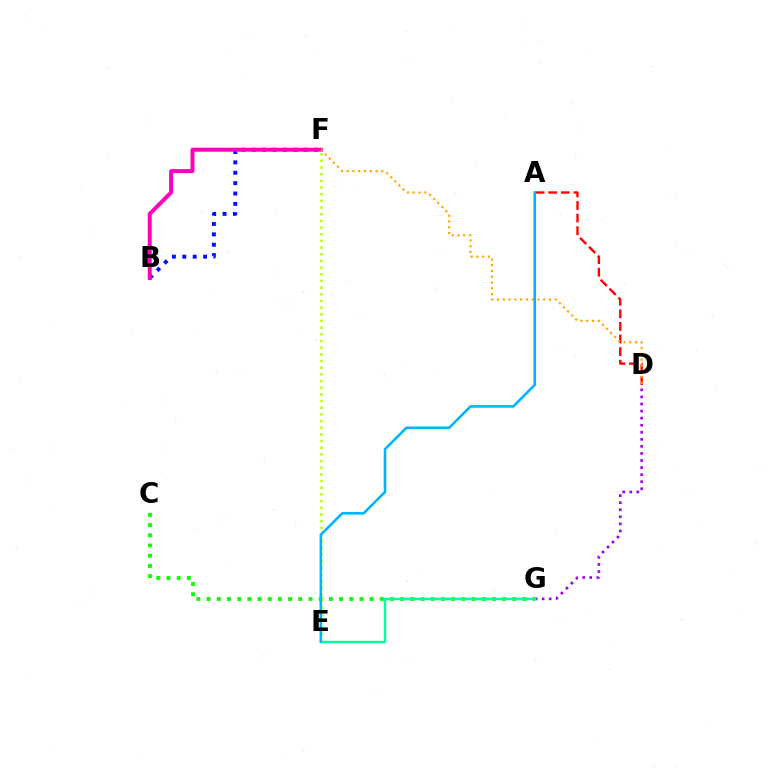{('C', 'G'): [{'color': '#08ff00', 'line_style': 'dotted', 'thickness': 2.77}], ('B', 'F'): [{'color': '#0010ff', 'line_style': 'dotted', 'thickness': 2.82}, {'color': '#ff00bd', 'line_style': 'solid', 'thickness': 2.86}], ('A', 'D'): [{'color': '#ff0000', 'line_style': 'dashed', 'thickness': 1.71}], ('E', 'F'): [{'color': '#b3ff00', 'line_style': 'dotted', 'thickness': 1.81}], ('D', 'F'): [{'color': '#ffa500', 'line_style': 'dotted', 'thickness': 1.57}], ('D', 'G'): [{'color': '#9b00ff', 'line_style': 'dotted', 'thickness': 1.92}], ('E', 'G'): [{'color': '#00ff9d', 'line_style': 'solid', 'thickness': 1.73}], ('A', 'E'): [{'color': '#00b5ff', 'line_style': 'solid', 'thickness': 1.87}]}